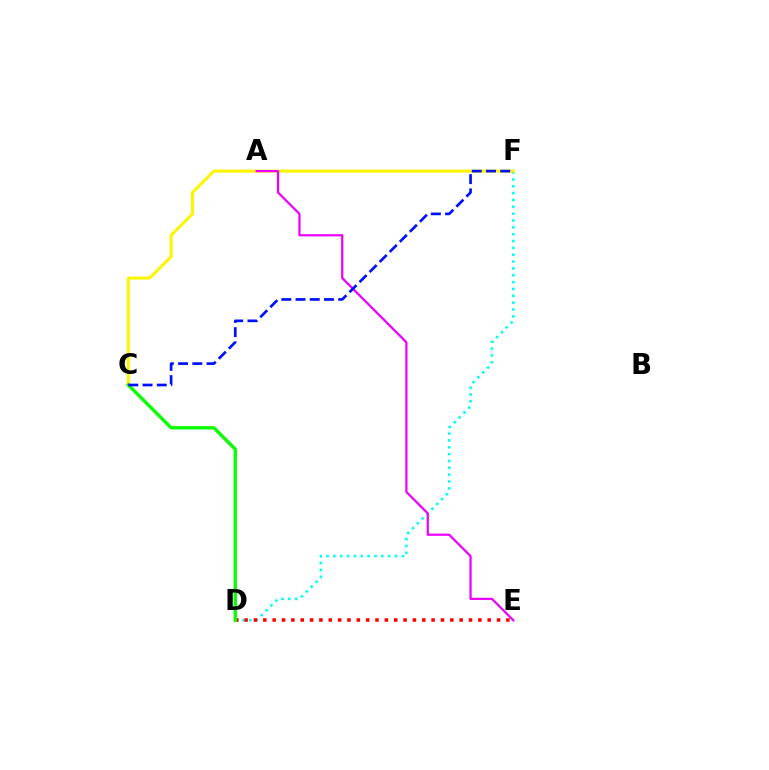{('D', 'F'): [{'color': '#00fff6', 'line_style': 'dotted', 'thickness': 1.86}], ('C', 'F'): [{'color': '#fcf500', 'line_style': 'solid', 'thickness': 2.19}, {'color': '#0010ff', 'line_style': 'dashed', 'thickness': 1.93}], ('D', 'E'): [{'color': '#ff0000', 'line_style': 'dotted', 'thickness': 2.54}], ('A', 'E'): [{'color': '#ee00ff', 'line_style': 'solid', 'thickness': 1.61}], ('C', 'D'): [{'color': '#08ff00', 'line_style': 'solid', 'thickness': 2.41}]}